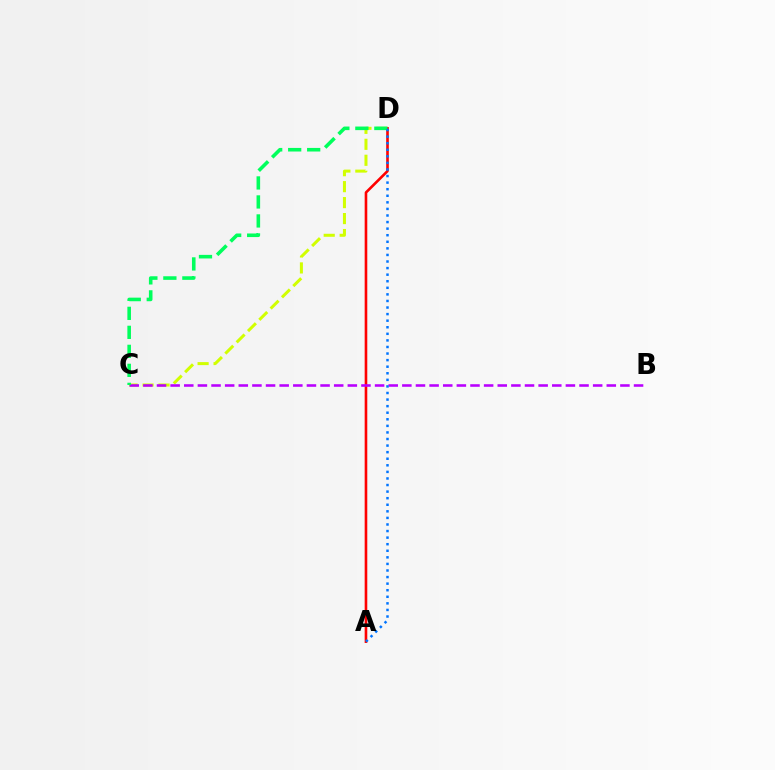{('C', 'D'): [{'color': '#d1ff00', 'line_style': 'dashed', 'thickness': 2.17}, {'color': '#00ff5c', 'line_style': 'dashed', 'thickness': 2.58}], ('A', 'D'): [{'color': '#ff0000', 'line_style': 'solid', 'thickness': 1.89}, {'color': '#0074ff', 'line_style': 'dotted', 'thickness': 1.79}], ('B', 'C'): [{'color': '#b900ff', 'line_style': 'dashed', 'thickness': 1.85}]}